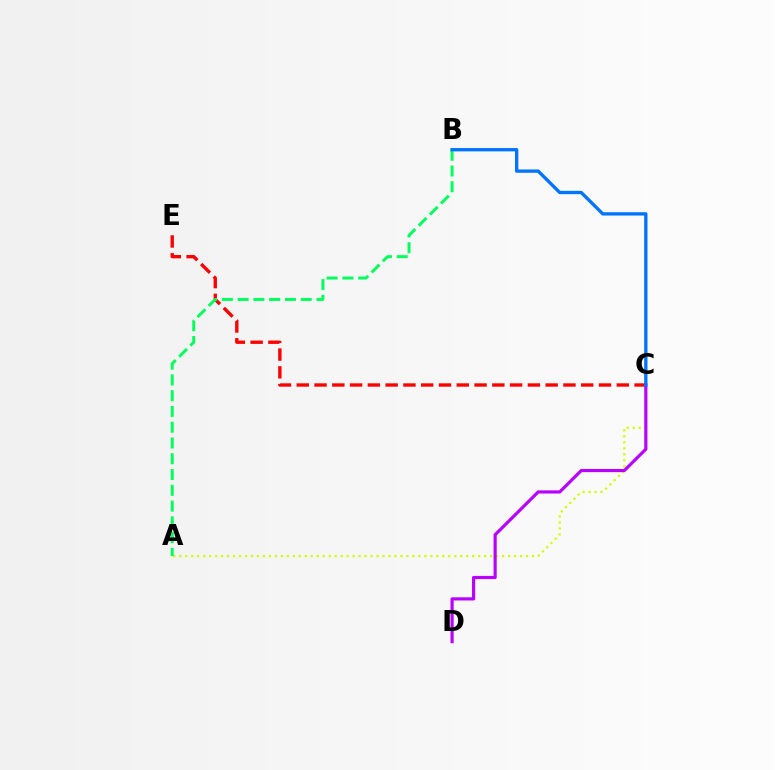{('A', 'C'): [{'color': '#d1ff00', 'line_style': 'dotted', 'thickness': 1.62}], ('C', 'E'): [{'color': '#ff0000', 'line_style': 'dashed', 'thickness': 2.42}], ('C', 'D'): [{'color': '#b900ff', 'line_style': 'solid', 'thickness': 2.28}], ('A', 'B'): [{'color': '#00ff5c', 'line_style': 'dashed', 'thickness': 2.14}], ('B', 'C'): [{'color': '#0074ff', 'line_style': 'solid', 'thickness': 2.39}]}